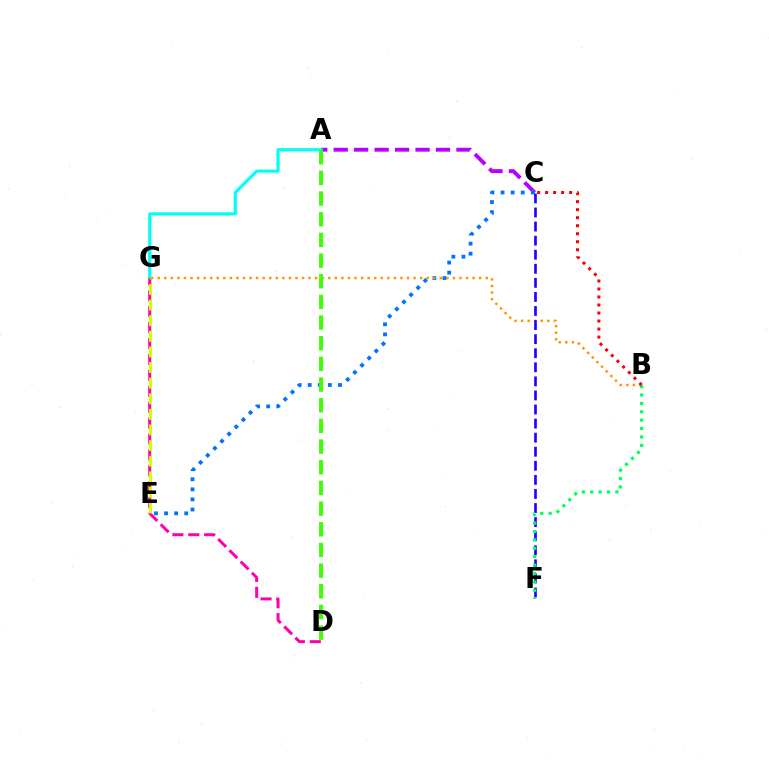{('A', 'C'): [{'color': '#b900ff', 'line_style': 'dashed', 'thickness': 2.78}], ('C', 'E'): [{'color': '#0074ff', 'line_style': 'dotted', 'thickness': 2.74}], ('A', 'G'): [{'color': '#00fff6', 'line_style': 'solid', 'thickness': 2.28}], ('D', 'G'): [{'color': '#ff00ac', 'line_style': 'dashed', 'thickness': 2.16}], ('B', 'G'): [{'color': '#ff9400', 'line_style': 'dotted', 'thickness': 1.78}], ('C', 'F'): [{'color': '#2500ff', 'line_style': 'dashed', 'thickness': 1.91}], ('B', 'F'): [{'color': '#00ff5c', 'line_style': 'dotted', 'thickness': 2.28}], ('A', 'D'): [{'color': '#3dff00', 'line_style': 'dashed', 'thickness': 2.81}], ('B', 'C'): [{'color': '#ff0000', 'line_style': 'dotted', 'thickness': 2.18}], ('E', 'G'): [{'color': '#d1ff00', 'line_style': 'dashed', 'thickness': 2.12}]}